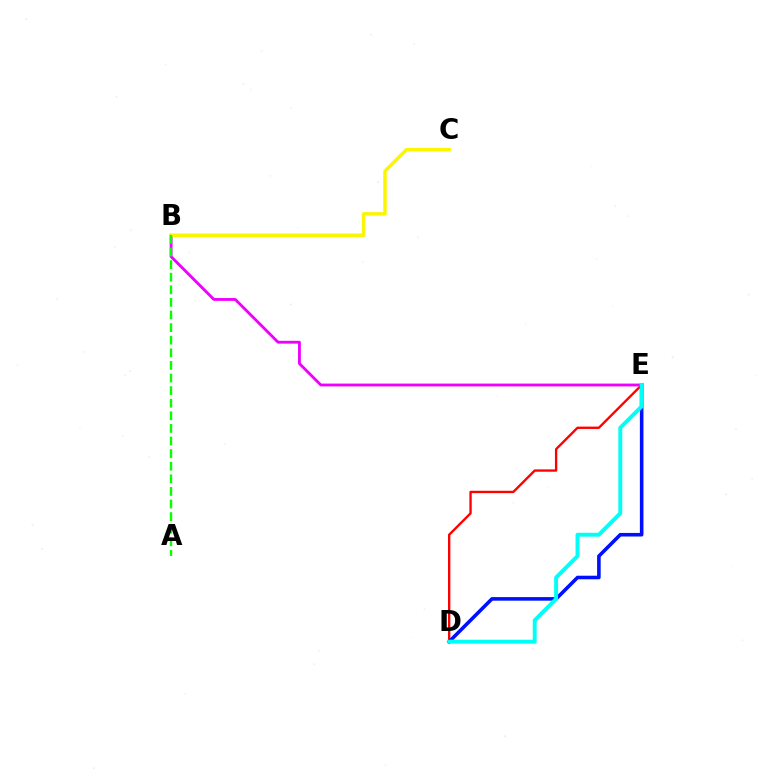{('D', 'E'): [{'color': '#ff0000', 'line_style': 'solid', 'thickness': 1.69}, {'color': '#0010ff', 'line_style': 'solid', 'thickness': 2.58}, {'color': '#00fff6', 'line_style': 'solid', 'thickness': 2.83}], ('B', 'E'): [{'color': '#ee00ff', 'line_style': 'solid', 'thickness': 2.04}], ('B', 'C'): [{'color': '#fcf500', 'line_style': 'solid', 'thickness': 2.5}], ('A', 'B'): [{'color': '#08ff00', 'line_style': 'dashed', 'thickness': 1.71}]}